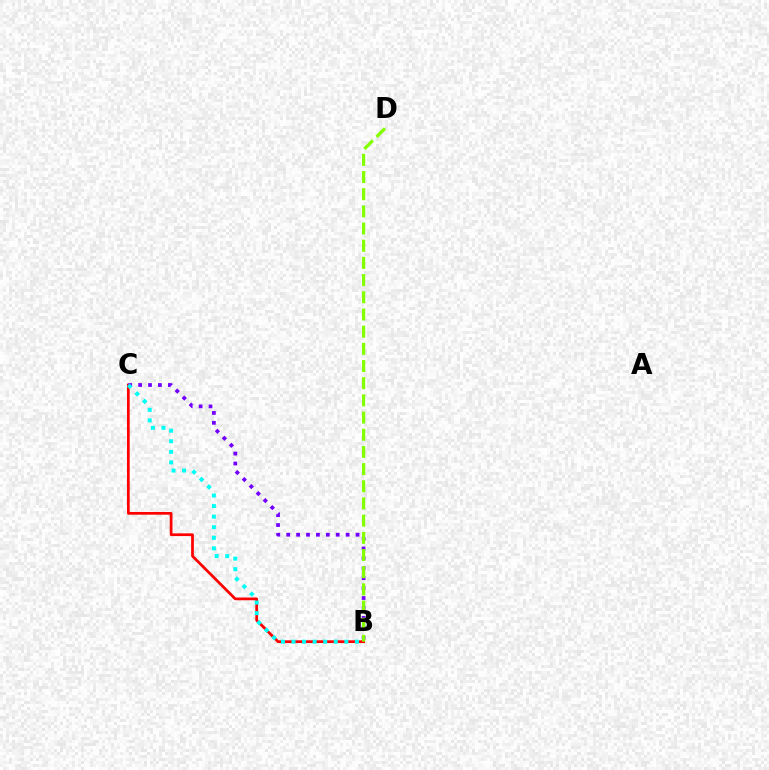{('B', 'C'): [{'color': '#ff0000', 'line_style': 'solid', 'thickness': 1.97}, {'color': '#7200ff', 'line_style': 'dotted', 'thickness': 2.69}, {'color': '#00fff6', 'line_style': 'dotted', 'thickness': 2.87}], ('B', 'D'): [{'color': '#84ff00', 'line_style': 'dashed', 'thickness': 2.33}]}